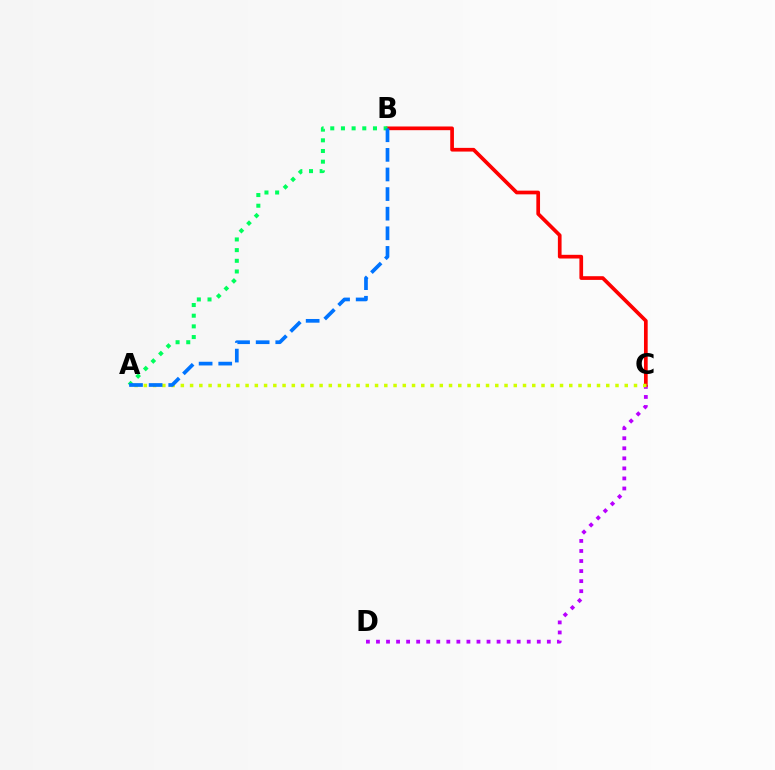{('C', 'D'): [{'color': '#b900ff', 'line_style': 'dotted', 'thickness': 2.73}], ('B', 'C'): [{'color': '#ff0000', 'line_style': 'solid', 'thickness': 2.66}], ('A', 'B'): [{'color': '#00ff5c', 'line_style': 'dotted', 'thickness': 2.9}, {'color': '#0074ff', 'line_style': 'dashed', 'thickness': 2.66}], ('A', 'C'): [{'color': '#d1ff00', 'line_style': 'dotted', 'thickness': 2.51}]}